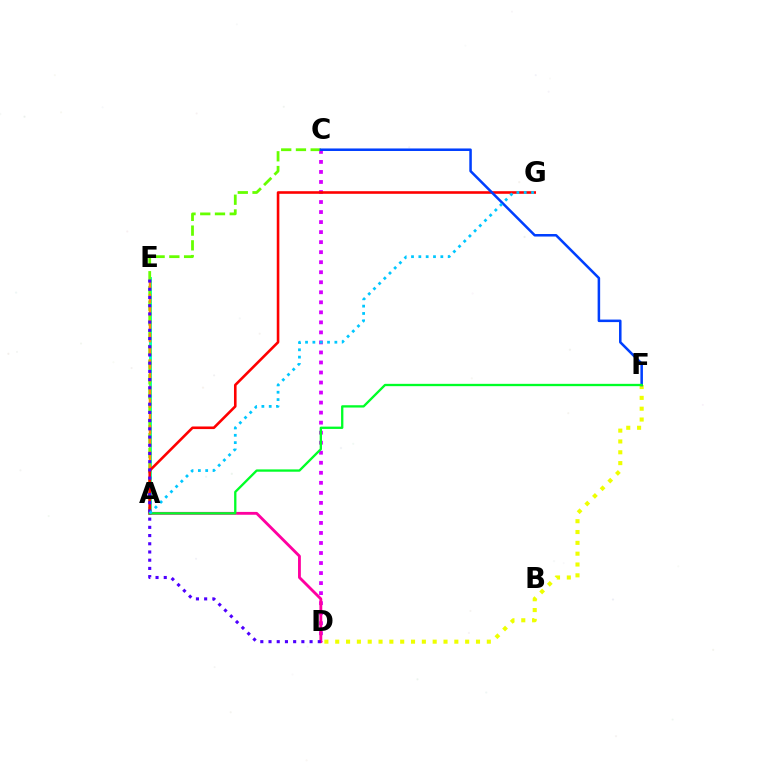{('A', 'E'): [{'color': '#00ffaf', 'line_style': 'solid', 'thickness': 2.08}, {'color': '#ff8800', 'line_style': 'dashed', 'thickness': 1.78}], ('D', 'F'): [{'color': '#eeff00', 'line_style': 'dotted', 'thickness': 2.94}], ('C', 'D'): [{'color': '#d600ff', 'line_style': 'dotted', 'thickness': 2.72}], ('A', 'C'): [{'color': '#66ff00', 'line_style': 'dashed', 'thickness': 2.0}], ('A', 'D'): [{'color': '#ff00a0', 'line_style': 'solid', 'thickness': 2.05}], ('A', 'G'): [{'color': '#ff0000', 'line_style': 'solid', 'thickness': 1.87}, {'color': '#00c7ff', 'line_style': 'dotted', 'thickness': 1.99}], ('C', 'F'): [{'color': '#003fff', 'line_style': 'solid', 'thickness': 1.82}], ('A', 'F'): [{'color': '#00ff27', 'line_style': 'solid', 'thickness': 1.67}], ('D', 'E'): [{'color': '#4f00ff', 'line_style': 'dotted', 'thickness': 2.23}]}